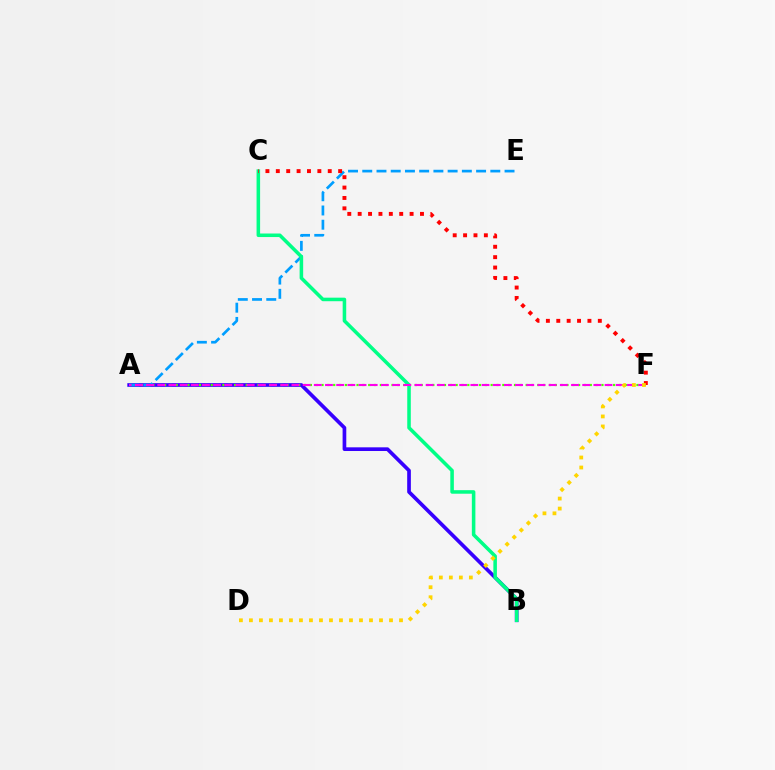{('A', 'B'): [{'color': '#3700ff', 'line_style': 'solid', 'thickness': 2.65}], ('A', 'F'): [{'color': '#4fff00', 'line_style': 'dotted', 'thickness': 1.58}, {'color': '#ff00ed', 'line_style': 'dashed', 'thickness': 1.52}], ('A', 'E'): [{'color': '#009eff', 'line_style': 'dashed', 'thickness': 1.93}], ('B', 'C'): [{'color': '#00ff86', 'line_style': 'solid', 'thickness': 2.55}], ('C', 'F'): [{'color': '#ff0000', 'line_style': 'dotted', 'thickness': 2.82}], ('D', 'F'): [{'color': '#ffd500', 'line_style': 'dotted', 'thickness': 2.72}]}